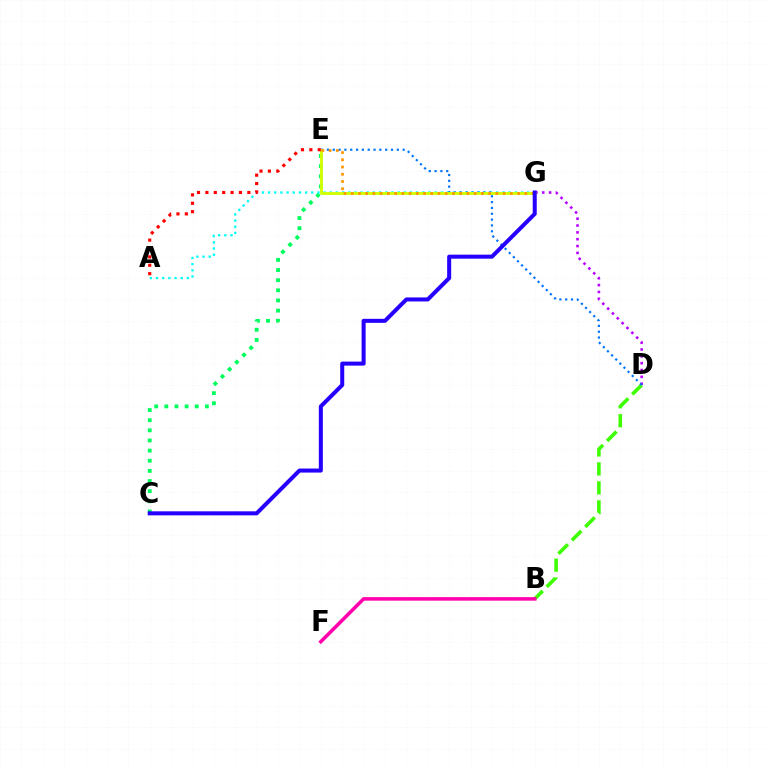{('C', 'E'): [{'color': '#00ff5c', 'line_style': 'dotted', 'thickness': 2.75}], ('B', 'D'): [{'color': '#3dff00', 'line_style': 'dashed', 'thickness': 2.58}], ('D', 'G'): [{'color': '#b900ff', 'line_style': 'dotted', 'thickness': 1.86}], ('A', 'G'): [{'color': '#00fff6', 'line_style': 'dotted', 'thickness': 1.68}], ('D', 'E'): [{'color': '#0074ff', 'line_style': 'dotted', 'thickness': 1.58}], ('E', 'G'): [{'color': '#d1ff00', 'line_style': 'solid', 'thickness': 2.07}, {'color': '#ff9400', 'line_style': 'dotted', 'thickness': 1.97}], ('A', 'E'): [{'color': '#ff0000', 'line_style': 'dotted', 'thickness': 2.28}], ('B', 'F'): [{'color': '#ff00ac', 'line_style': 'solid', 'thickness': 2.55}], ('C', 'G'): [{'color': '#2500ff', 'line_style': 'solid', 'thickness': 2.9}]}